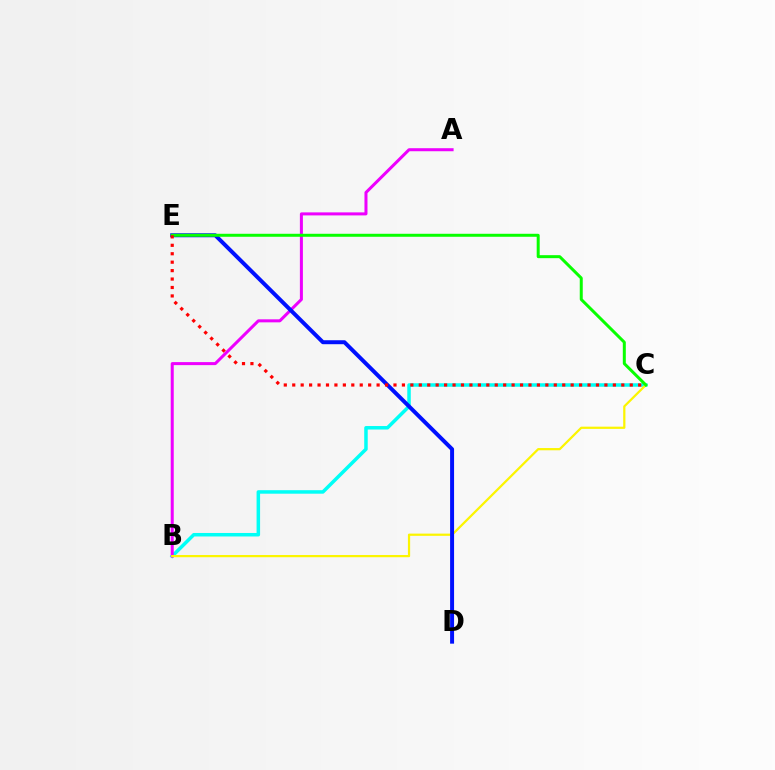{('B', 'C'): [{'color': '#00fff6', 'line_style': 'solid', 'thickness': 2.52}, {'color': '#fcf500', 'line_style': 'solid', 'thickness': 1.6}], ('A', 'B'): [{'color': '#ee00ff', 'line_style': 'solid', 'thickness': 2.18}], ('D', 'E'): [{'color': '#0010ff', 'line_style': 'solid', 'thickness': 2.86}], ('C', 'E'): [{'color': '#08ff00', 'line_style': 'solid', 'thickness': 2.16}, {'color': '#ff0000', 'line_style': 'dotted', 'thickness': 2.29}]}